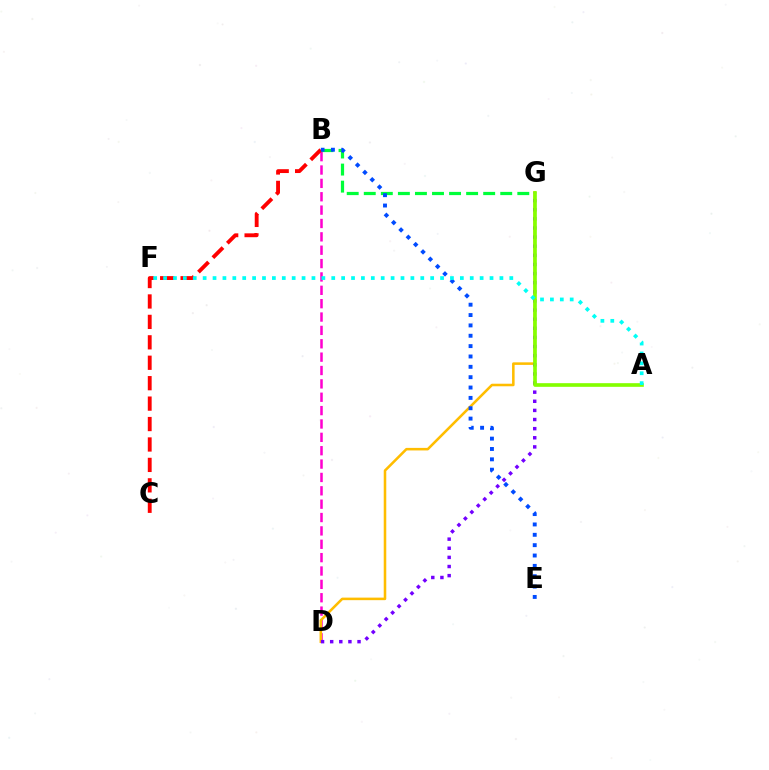{('B', 'D'): [{'color': '#ff00cf', 'line_style': 'dashed', 'thickness': 1.82}], ('B', 'G'): [{'color': '#00ff39', 'line_style': 'dashed', 'thickness': 2.32}], ('D', 'G'): [{'color': '#ffbd00', 'line_style': 'solid', 'thickness': 1.84}, {'color': '#7200ff', 'line_style': 'dotted', 'thickness': 2.48}], ('B', 'C'): [{'color': '#ff0000', 'line_style': 'dashed', 'thickness': 2.78}], ('A', 'G'): [{'color': '#84ff00', 'line_style': 'solid', 'thickness': 2.63}], ('B', 'E'): [{'color': '#004bff', 'line_style': 'dotted', 'thickness': 2.81}], ('A', 'F'): [{'color': '#00fff6', 'line_style': 'dotted', 'thickness': 2.69}]}